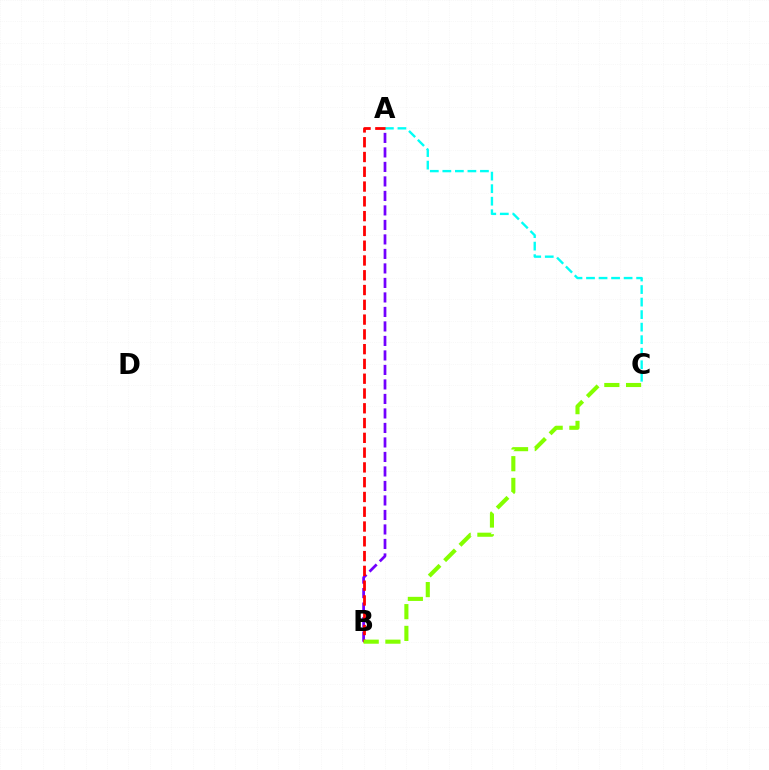{('A', 'B'): [{'color': '#7200ff', 'line_style': 'dashed', 'thickness': 1.97}, {'color': '#ff0000', 'line_style': 'dashed', 'thickness': 2.01}], ('A', 'C'): [{'color': '#00fff6', 'line_style': 'dashed', 'thickness': 1.7}], ('B', 'C'): [{'color': '#84ff00', 'line_style': 'dashed', 'thickness': 2.95}]}